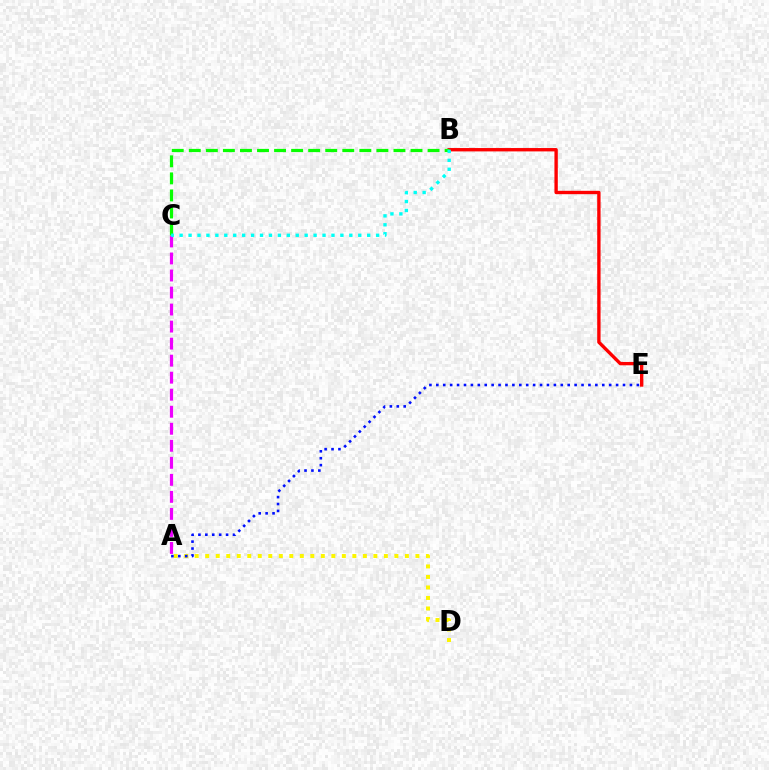{('B', 'E'): [{'color': '#ff0000', 'line_style': 'solid', 'thickness': 2.42}], ('A', 'C'): [{'color': '#ee00ff', 'line_style': 'dashed', 'thickness': 2.31}], ('B', 'C'): [{'color': '#08ff00', 'line_style': 'dashed', 'thickness': 2.32}, {'color': '#00fff6', 'line_style': 'dotted', 'thickness': 2.43}], ('A', 'D'): [{'color': '#fcf500', 'line_style': 'dotted', 'thickness': 2.86}], ('A', 'E'): [{'color': '#0010ff', 'line_style': 'dotted', 'thickness': 1.88}]}